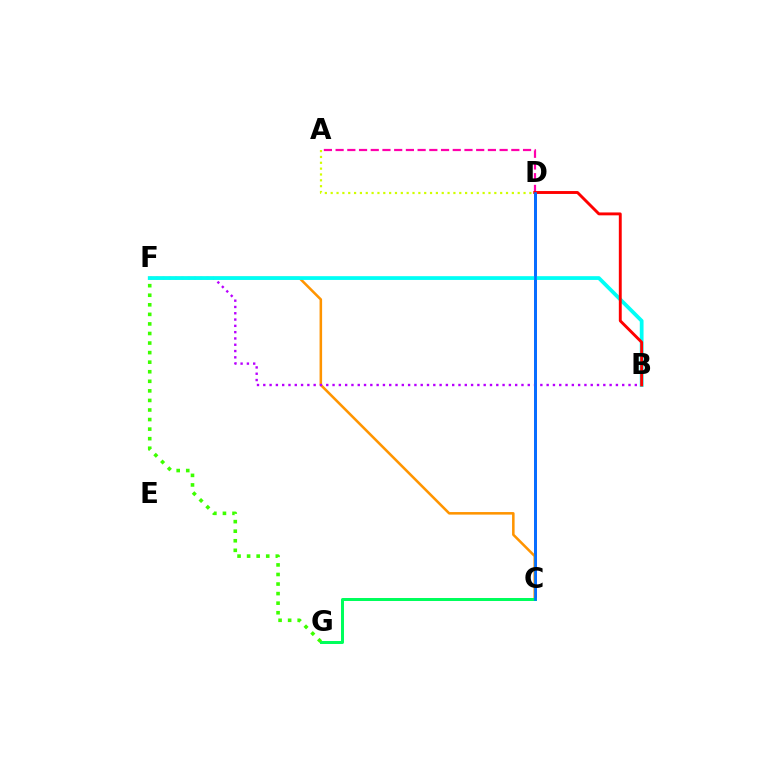{('C', 'D'): [{'color': '#2500ff', 'line_style': 'solid', 'thickness': 1.86}, {'color': '#0074ff', 'line_style': 'solid', 'thickness': 1.91}], ('C', 'F'): [{'color': '#ff9400', 'line_style': 'solid', 'thickness': 1.83}], ('B', 'F'): [{'color': '#b900ff', 'line_style': 'dotted', 'thickness': 1.71}, {'color': '#00fff6', 'line_style': 'solid', 'thickness': 2.71}], ('A', 'D'): [{'color': '#ff00ac', 'line_style': 'dashed', 'thickness': 1.59}, {'color': '#d1ff00', 'line_style': 'dotted', 'thickness': 1.59}], ('C', 'G'): [{'color': '#00ff5c', 'line_style': 'solid', 'thickness': 2.15}], ('F', 'G'): [{'color': '#3dff00', 'line_style': 'dotted', 'thickness': 2.6}], ('B', 'D'): [{'color': '#ff0000', 'line_style': 'solid', 'thickness': 2.09}]}